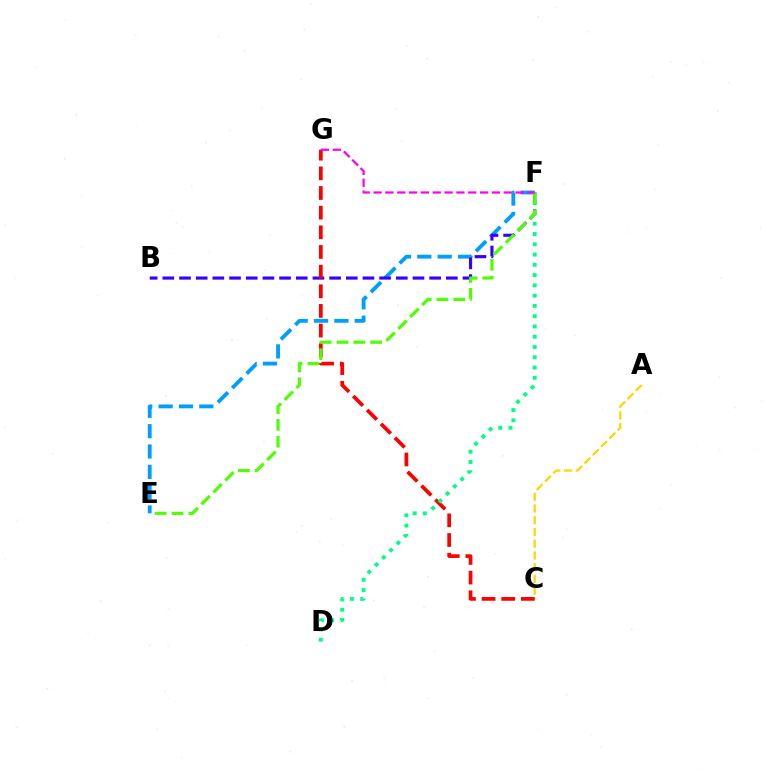{('E', 'F'): [{'color': '#009eff', 'line_style': 'dashed', 'thickness': 2.76}, {'color': '#4fff00', 'line_style': 'dashed', 'thickness': 2.29}], ('B', 'F'): [{'color': '#3700ff', 'line_style': 'dashed', 'thickness': 2.27}], ('A', 'C'): [{'color': '#ffd500', 'line_style': 'dashed', 'thickness': 1.6}], ('C', 'G'): [{'color': '#ff0000', 'line_style': 'dashed', 'thickness': 2.67}], ('D', 'F'): [{'color': '#00ff86', 'line_style': 'dotted', 'thickness': 2.79}], ('F', 'G'): [{'color': '#ff00ed', 'line_style': 'dashed', 'thickness': 1.61}]}